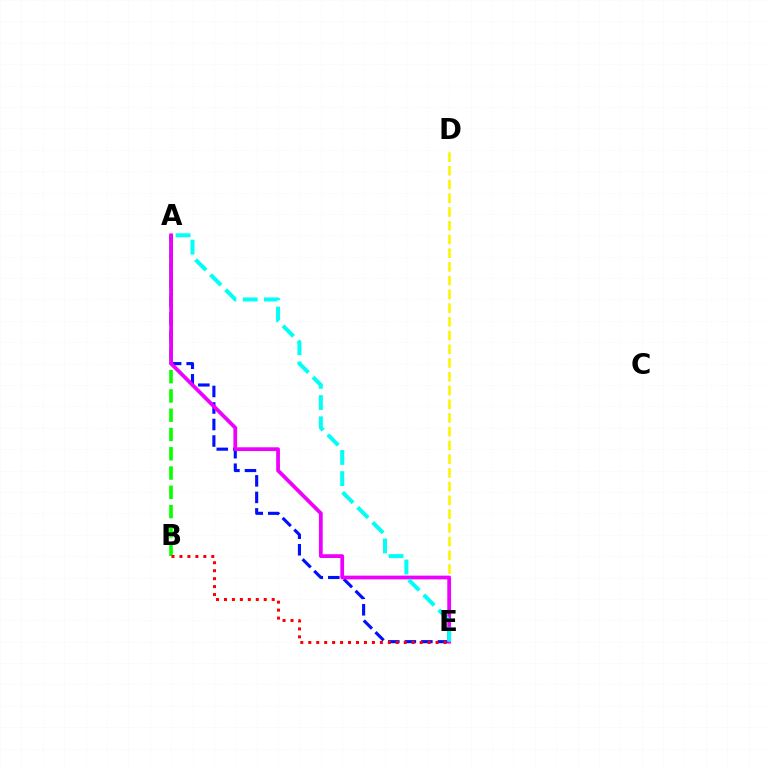{('A', 'B'): [{'color': '#08ff00', 'line_style': 'dashed', 'thickness': 2.62}], ('A', 'E'): [{'color': '#0010ff', 'line_style': 'dashed', 'thickness': 2.24}, {'color': '#ee00ff', 'line_style': 'solid', 'thickness': 2.71}, {'color': '#00fff6', 'line_style': 'dashed', 'thickness': 2.89}], ('B', 'E'): [{'color': '#ff0000', 'line_style': 'dotted', 'thickness': 2.16}], ('D', 'E'): [{'color': '#fcf500', 'line_style': 'dashed', 'thickness': 1.87}]}